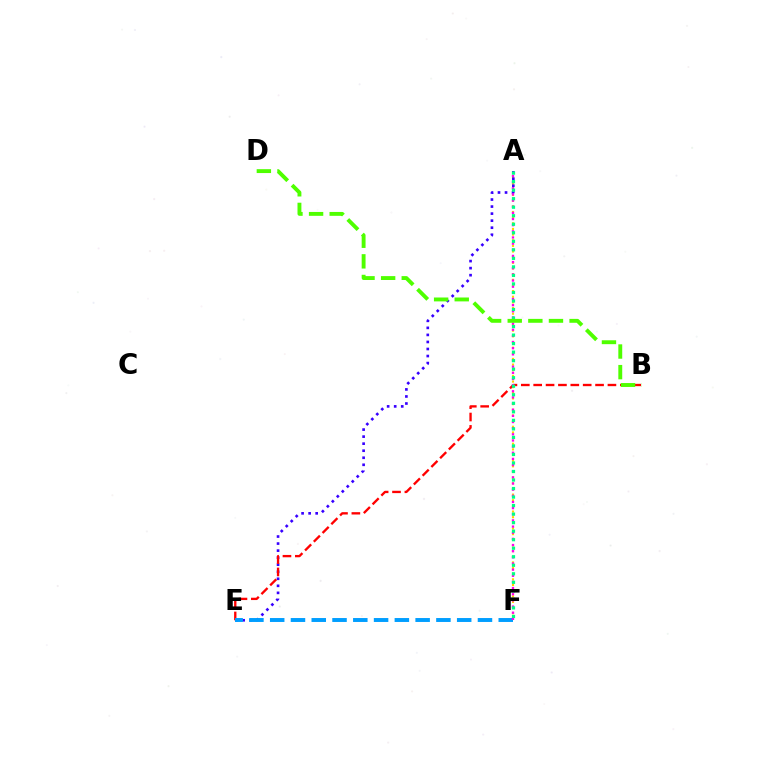{('A', 'F'): [{'color': '#ffd500', 'line_style': 'dotted', 'thickness': 1.54}, {'color': '#ff00ed', 'line_style': 'dotted', 'thickness': 1.67}, {'color': '#00ff86', 'line_style': 'dotted', 'thickness': 2.32}], ('A', 'E'): [{'color': '#3700ff', 'line_style': 'dotted', 'thickness': 1.91}], ('B', 'E'): [{'color': '#ff0000', 'line_style': 'dashed', 'thickness': 1.68}], ('E', 'F'): [{'color': '#009eff', 'line_style': 'dashed', 'thickness': 2.82}], ('B', 'D'): [{'color': '#4fff00', 'line_style': 'dashed', 'thickness': 2.8}]}